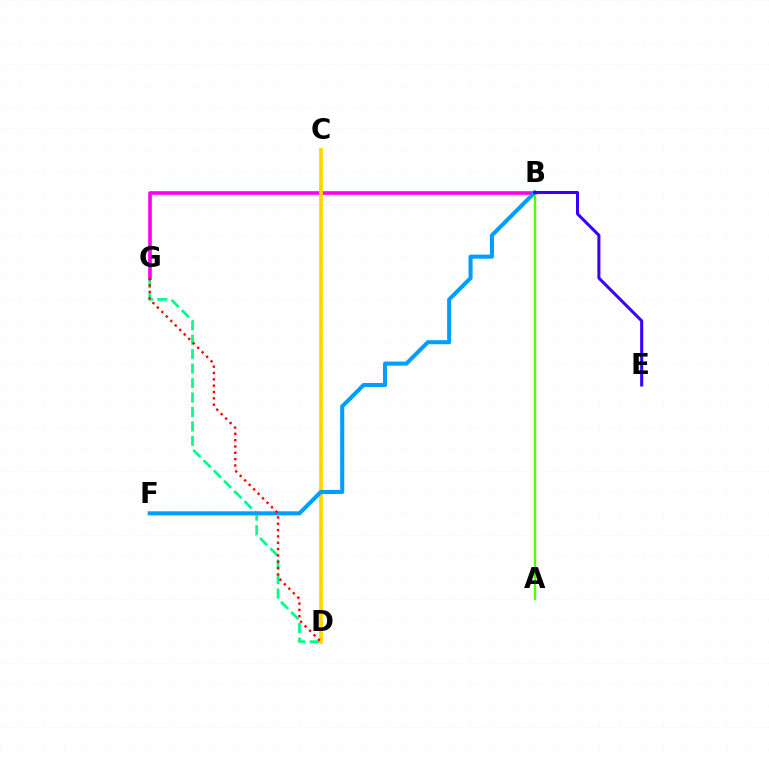{('D', 'G'): [{'color': '#00ff86', 'line_style': 'dashed', 'thickness': 1.97}, {'color': '#ff0000', 'line_style': 'dotted', 'thickness': 1.72}], ('B', 'G'): [{'color': '#ff00ed', 'line_style': 'solid', 'thickness': 2.62}], ('C', 'D'): [{'color': '#ffd500', 'line_style': 'solid', 'thickness': 2.7}], ('A', 'B'): [{'color': '#4fff00', 'line_style': 'solid', 'thickness': 1.71}], ('B', 'F'): [{'color': '#009eff', 'line_style': 'solid', 'thickness': 2.93}], ('B', 'E'): [{'color': '#3700ff', 'line_style': 'solid', 'thickness': 2.18}]}